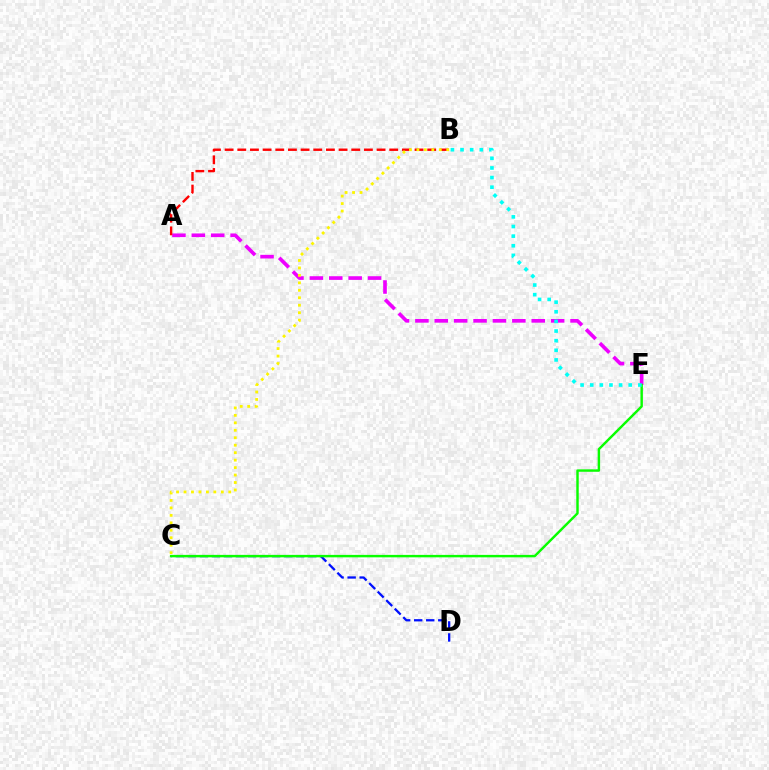{('A', 'E'): [{'color': '#ee00ff', 'line_style': 'dashed', 'thickness': 2.63}], ('A', 'B'): [{'color': '#ff0000', 'line_style': 'dashed', 'thickness': 1.72}], ('B', 'C'): [{'color': '#fcf500', 'line_style': 'dotted', 'thickness': 2.03}], ('C', 'D'): [{'color': '#0010ff', 'line_style': 'dashed', 'thickness': 1.64}], ('C', 'E'): [{'color': '#08ff00', 'line_style': 'solid', 'thickness': 1.76}], ('B', 'E'): [{'color': '#00fff6', 'line_style': 'dotted', 'thickness': 2.62}]}